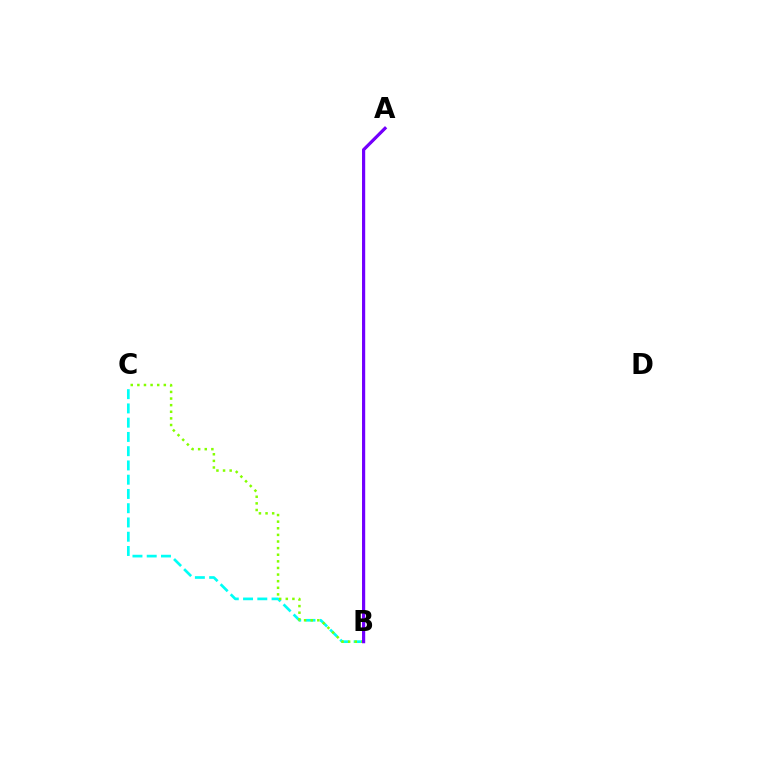{('B', 'C'): [{'color': '#00fff6', 'line_style': 'dashed', 'thickness': 1.94}, {'color': '#84ff00', 'line_style': 'dotted', 'thickness': 1.8}], ('A', 'B'): [{'color': '#ff0000', 'line_style': 'dashed', 'thickness': 1.67}, {'color': '#7200ff', 'line_style': 'solid', 'thickness': 2.29}]}